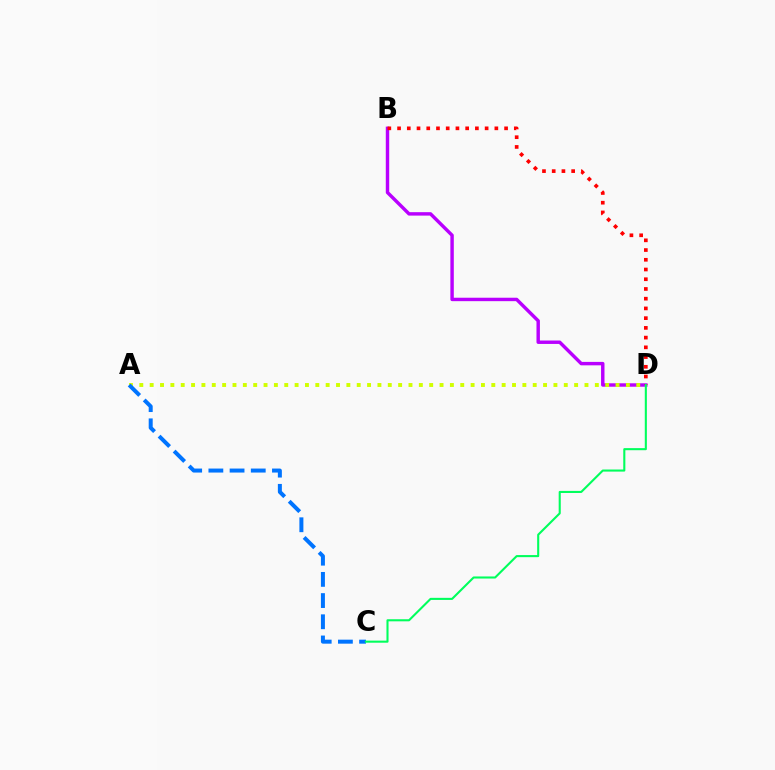{('B', 'D'): [{'color': '#b900ff', 'line_style': 'solid', 'thickness': 2.47}, {'color': '#ff0000', 'line_style': 'dotted', 'thickness': 2.64}], ('A', 'D'): [{'color': '#d1ff00', 'line_style': 'dotted', 'thickness': 2.81}], ('A', 'C'): [{'color': '#0074ff', 'line_style': 'dashed', 'thickness': 2.88}], ('C', 'D'): [{'color': '#00ff5c', 'line_style': 'solid', 'thickness': 1.5}]}